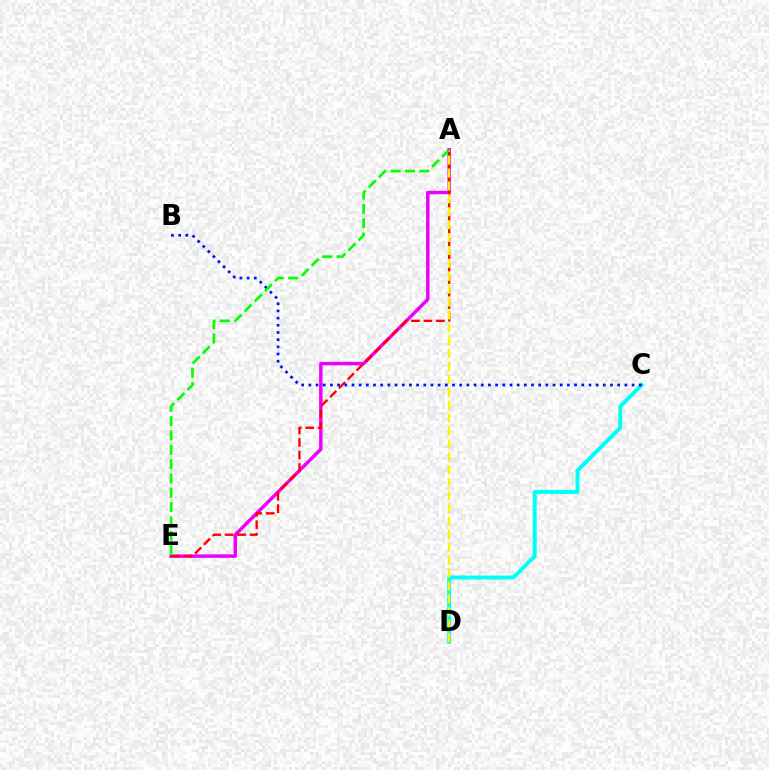{('A', 'E'): [{'color': '#ee00ff', 'line_style': 'solid', 'thickness': 2.49}, {'color': '#ff0000', 'line_style': 'dashed', 'thickness': 1.7}, {'color': '#08ff00', 'line_style': 'dashed', 'thickness': 1.95}], ('C', 'D'): [{'color': '#00fff6', 'line_style': 'solid', 'thickness': 2.86}], ('A', 'D'): [{'color': '#fcf500', 'line_style': 'dashed', 'thickness': 1.75}], ('B', 'C'): [{'color': '#0010ff', 'line_style': 'dotted', 'thickness': 1.95}]}